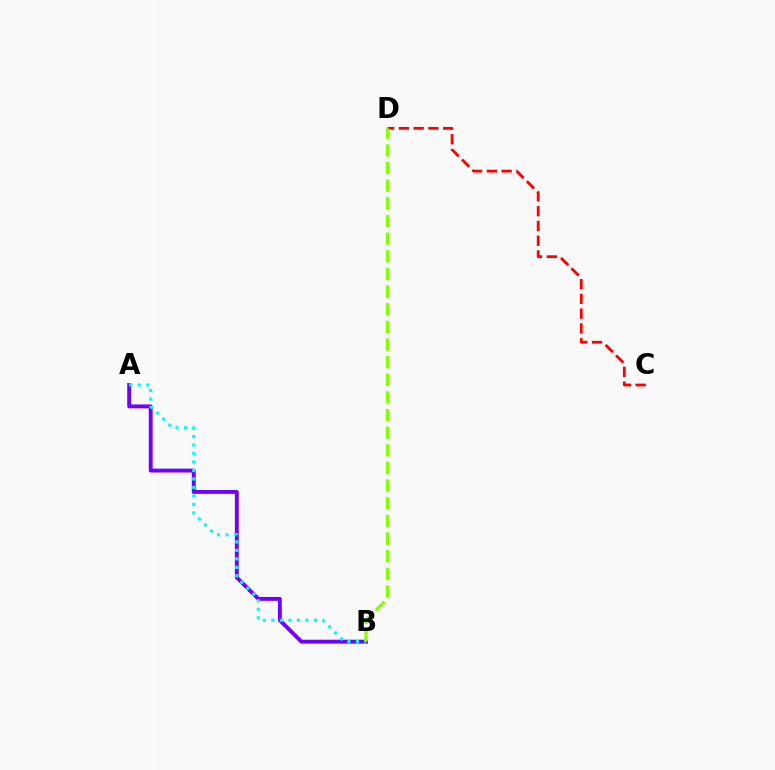{('C', 'D'): [{'color': '#ff0000', 'line_style': 'dashed', 'thickness': 2.01}], ('A', 'B'): [{'color': '#7200ff', 'line_style': 'solid', 'thickness': 2.8}, {'color': '#00fff6', 'line_style': 'dotted', 'thickness': 2.31}], ('B', 'D'): [{'color': '#84ff00', 'line_style': 'dashed', 'thickness': 2.4}]}